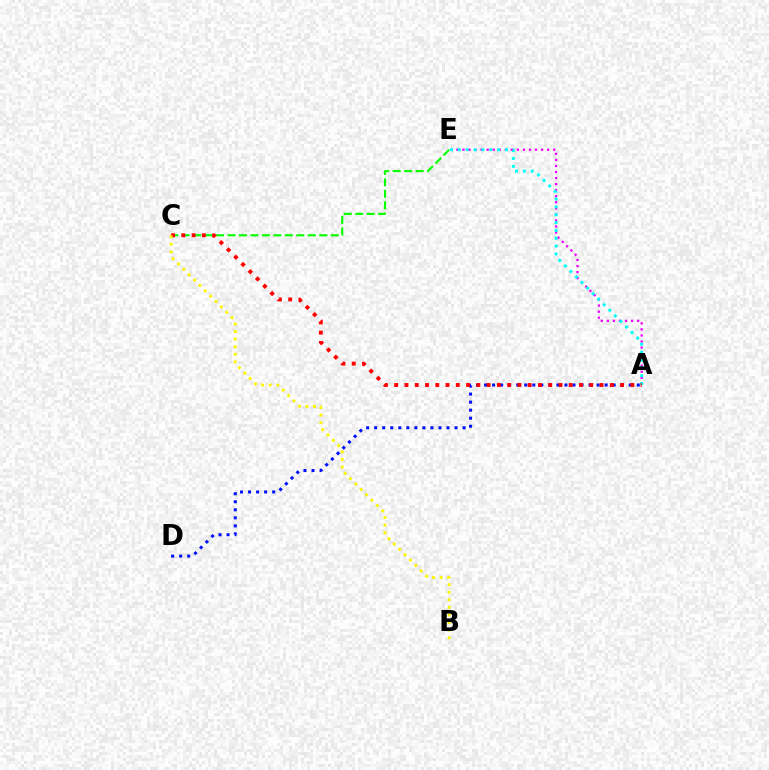{('A', 'D'): [{'color': '#0010ff', 'line_style': 'dotted', 'thickness': 2.18}], ('C', 'E'): [{'color': '#08ff00', 'line_style': 'dashed', 'thickness': 1.56}], ('A', 'E'): [{'color': '#ee00ff', 'line_style': 'dotted', 'thickness': 1.64}, {'color': '#00fff6', 'line_style': 'dotted', 'thickness': 2.13}], ('A', 'C'): [{'color': '#ff0000', 'line_style': 'dotted', 'thickness': 2.79}], ('B', 'C'): [{'color': '#fcf500', 'line_style': 'dotted', 'thickness': 2.06}]}